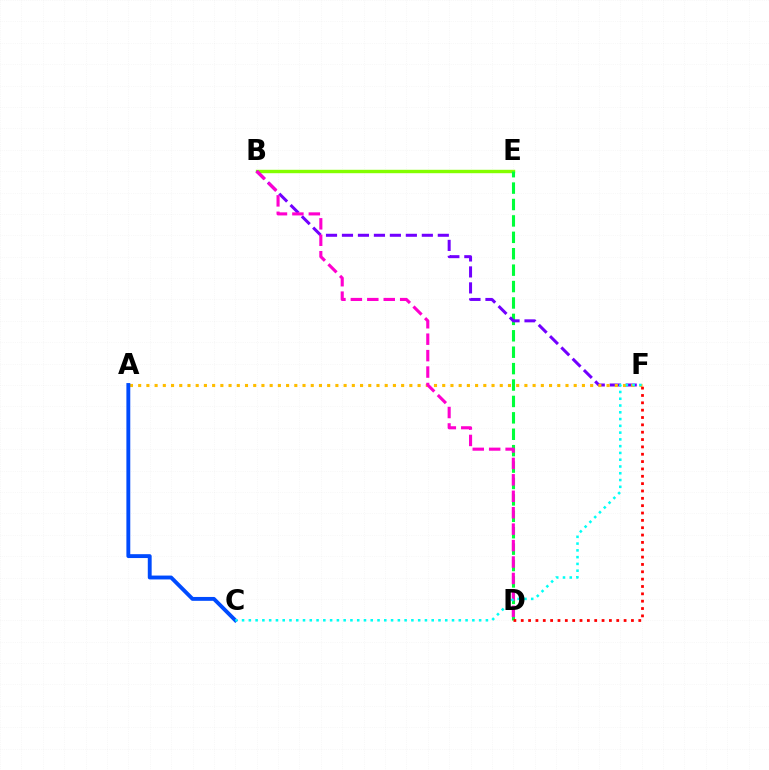{('B', 'E'): [{'color': '#84ff00', 'line_style': 'solid', 'thickness': 2.45}], ('D', 'E'): [{'color': '#00ff39', 'line_style': 'dashed', 'thickness': 2.23}], ('B', 'F'): [{'color': '#7200ff', 'line_style': 'dashed', 'thickness': 2.17}], ('A', 'F'): [{'color': '#ffbd00', 'line_style': 'dotted', 'thickness': 2.23}], ('D', 'F'): [{'color': '#ff0000', 'line_style': 'dotted', 'thickness': 2.0}], ('B', 'D'): [{'color': '#ff00cf', 'line_style': 'dashed', 'thickness': 2.23}], ('A', 'C'): [{'color': '#004bff', 'line_style': 'solid', 'thickness': 2.79}], ('C', 'F'): [{'color': '#00fff6', 'line_style': 'dotted', 'thickness': 1.84}]}